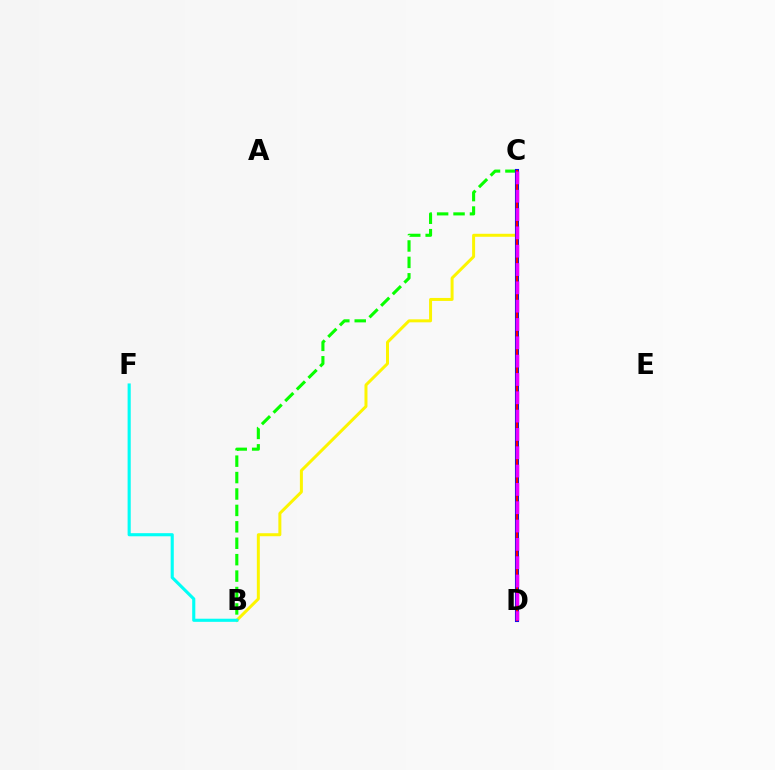{('B', 'C'): [{'color': '#fcf500', 'line_style': 'solid', 'thickness': 2.15}, {'color': '#08ff00', 'line_style': 'dashed', 'thickness': 2.23}], ('C', 'D'): [{'color': '#0010ff', 'line_style': 'solid', 'thickness': 2.95}, {'color': '#ff0000', 'line_style': 'solid', 'thickness': 1.67}, {'color': '#ee00ff', 'line_style': 'dashed', 'thickness': 2.49}], ('B', 'F'): [{'color': '#00fff6', 'line_style': 'solid', 'thickness': 2.25}]}